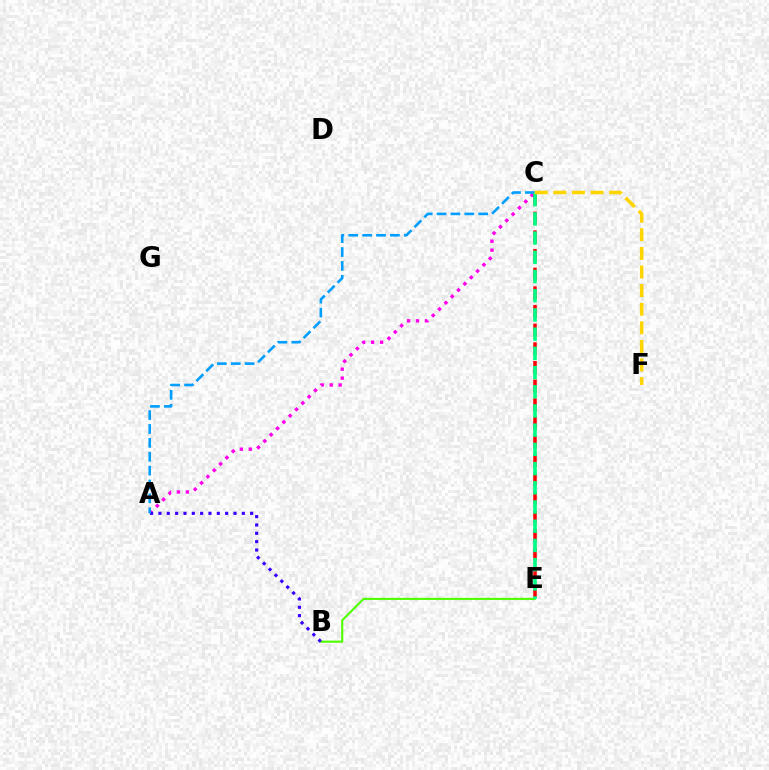{('B', 'E'): [{'color': '#4fff00', 'line_style': 'solid', 'thickness': 1.51}], ('A', 'C'): [{'color': '#ff00ed', 'line_style': 'dotted', 'thickness': 2.43}, {'color': '#009eff', 'line_style': 'dashed', 'thickness': 1.89}], ('A', 'B'): [{'color': '#3700ff', 'line_style': 'dotted', 'thickness': 2.26}], ('C', 'E'): [{'color': '#ff0000', 'line_style': 'dashed', 'thickness': 2.53}, {'color': '#00ff86', 'line_style': 'dashed', 'thickness': 2.61}], ('C', 'F'): [{'color': '#ffd500', 'line_style': 'dashed', 'thickness': 2.53}]}